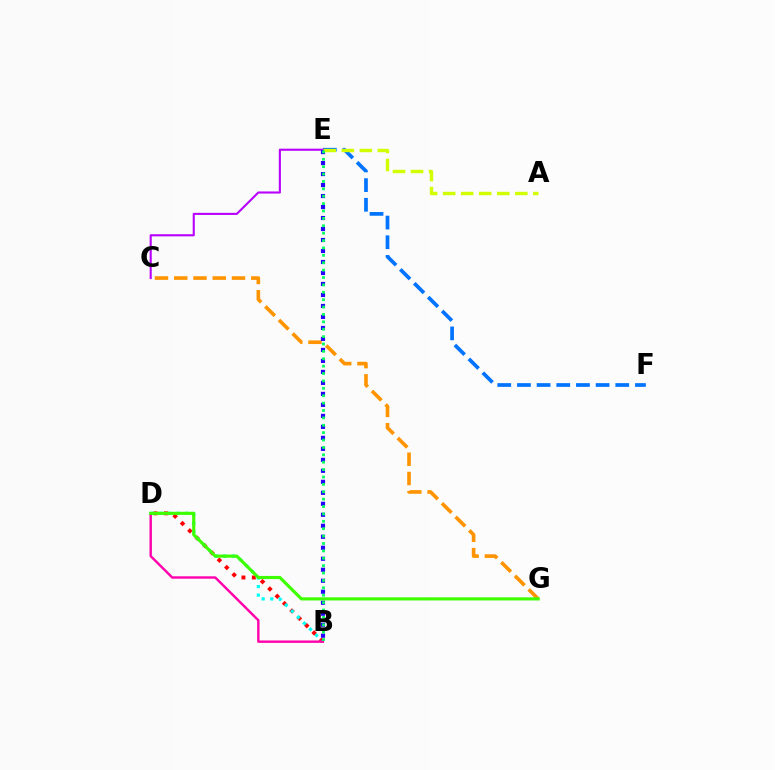{('E', 'F'): [{'color': '#0074ff', 'line_style': 'dashed', 'thickness': 2.67}], ('B', 'D'): [{'color': '#ff0000', 'line_style': 'dotted', 'thickness': 2.82}, {'color': '#00fff6', 'line_style': 'dotted', 'thickness': 2.33}, {'color': '#ff00ac', 'line_style': 'solid', 'thickness': 1.74}], ('C', 'E'): [{'color': '#b900ff', 'line_style': 'solid', 'thickness': 1.52}], ('C', 'G'): [{'color': '#ff9400', 'line_style': 'dashed', 'thickness': 2.62}], ('B', 'E'): [{'color': '#2500ff', 'line_style': 'dotted', 'thickness': 2.99}, {'color': '#00ff5c', 'line_style': 'dotted', 'thickness': 2.01}], ('A', 'E'): [{'color': '#d1ff00', 'line_style': 'dashed', 'thickness': 2.45}], ('D', 'G'): [{'color': '#3dff00', 'line_style': 'solid', 'thickness': 2.26}]}